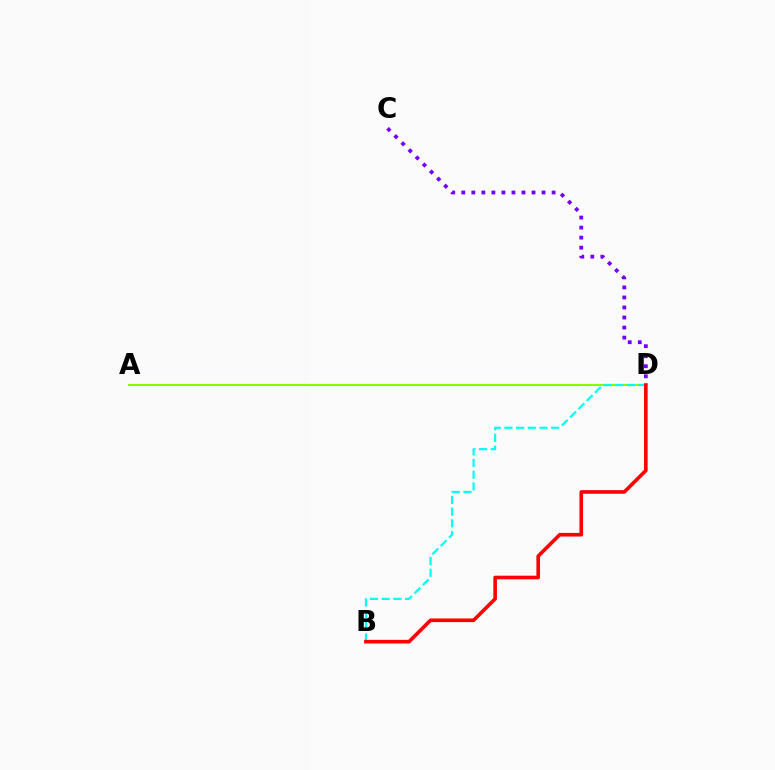{('C', 'D'): [{'color': '#7200ff', 'line_style': 'dotted', 'thickness': 2.73}], ('A', 'D'): [{'color': '#84ff00', 'line_style': 'solid', 'thickness': 1.51}], ('B', 'D'): [{'color': '#00fff6', 'line_style': 'dashed', 'thickness': 1.59}, {'color': '#ff0000', 'line_style': 'solid', 'thickness': 2.6}]}